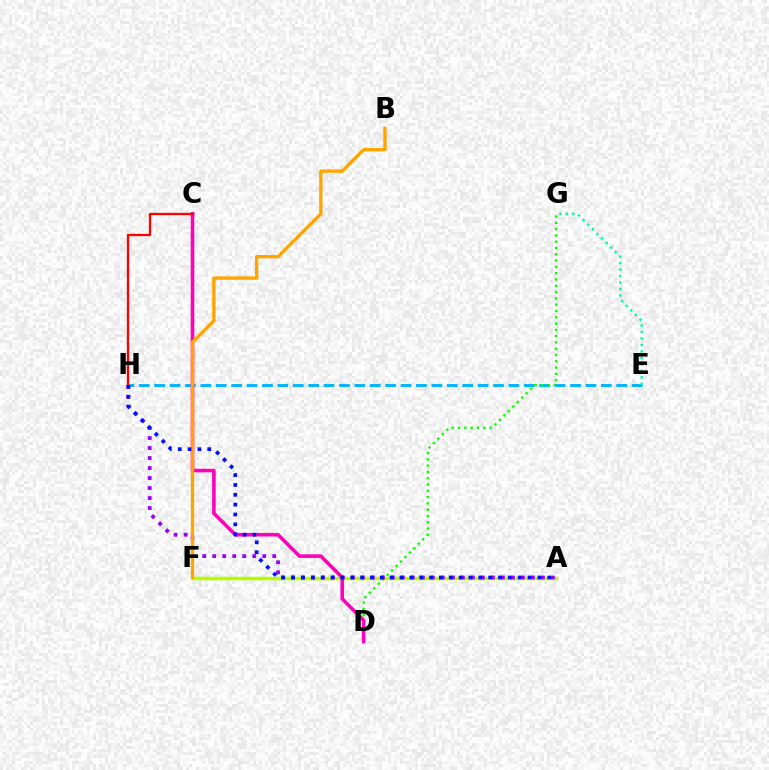{('A', 'F'): [{'color': '#b3ff00', 'line_style': 'solid', 'thickness': 2.51}], ('E', 'H'): [{'color': '#00b5ff', 'line_style': 'dashed', 'thickness': 2.09}], ('D', 'G'): [{'color': '#08ff00', 'line_style': 'dotted', 'thickness': 1.71}], ('A', 'H'): [{'color': '#9b00ff', 'line_style': 'dotted', 'thickness': 2.72}, {'color': '#0010ff', 'line_style': 'dotted', 'thickness': 2.68}], ('E', 'G'): [{'color': '#00ff9d', 'line_style': 'dotted', 'thickness': 1.76}], ('C', 'D'): [{'color': '#ff00bd', 'line_style': 'solid', 'thickness': 2.58}], ('C', 'H'): [{'color': '#ff0000', 'line_style': 'solid', 'thickness': 1.67}], ('B', 'F'): [{'color': '#ffa500', 'line_style': 'solid', 'thickness': 2.41}]}